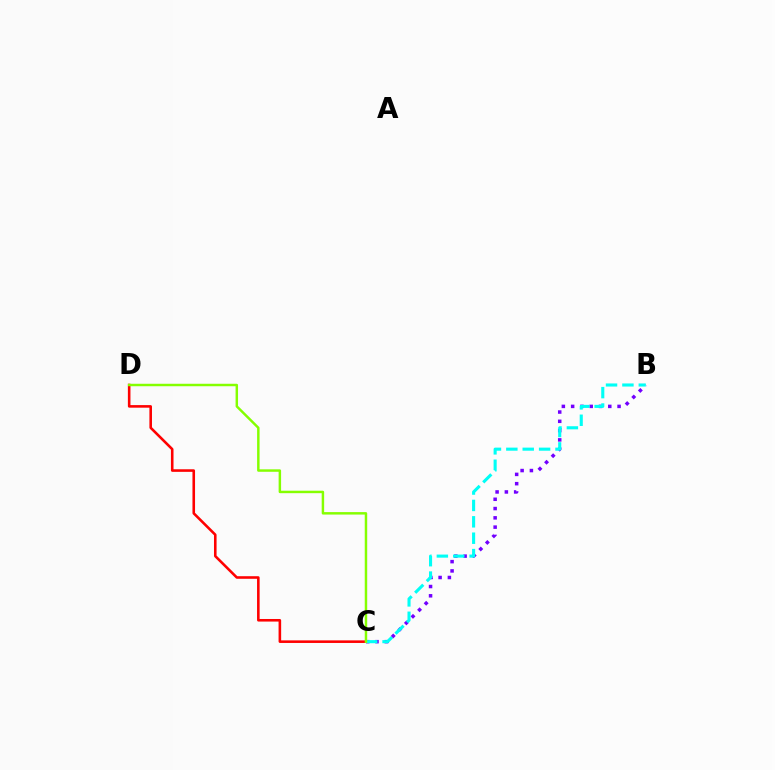{('C', 'D'): [{'color': '#ff0000', 'line_style': 'solid', 'thickness': 1.86}, {'color': '#84ff00', 'line_style': 'solid', 'thickness': 1.77}], ('B', 'C'): [{'color': '#7200ff', 'line_style': 'dotted', 'thickness': 2.52}, {'color': '#00fff6', 'line_style': 'dashed', 'thickness': 2.23}]}